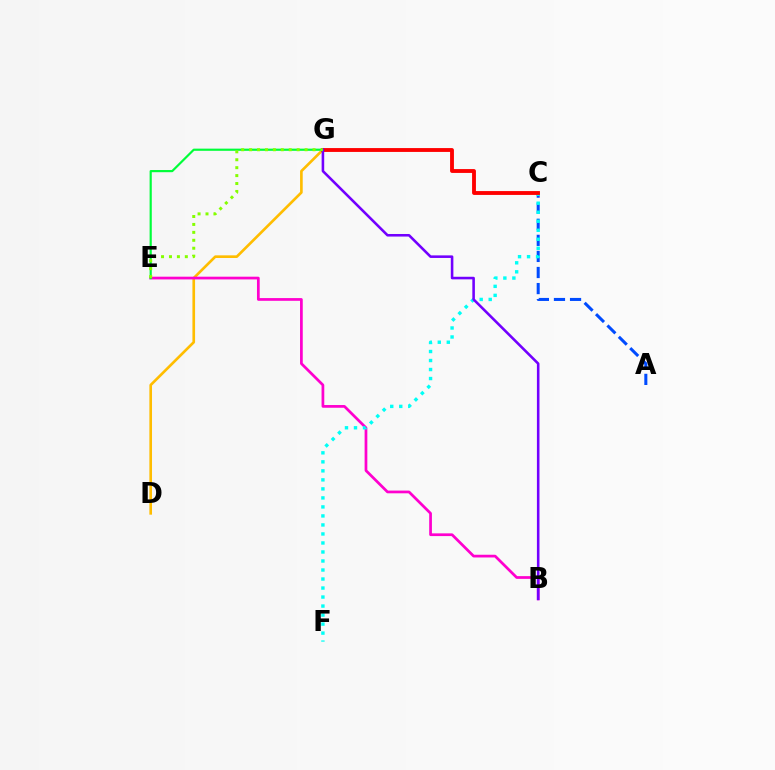{('A', 'C'): [{'color': '#004bff', 'line_style': 'dashed', 'thickness': 2.18}], ('D', 'G'): [{'color': '#ffbd00', 'line_style': 'solid', 'thickness': 1.9}], ('B', 'E'): [{'color': '#ff00cf', 'line_style': 'solid', 'thickness': 1.96}], ('E', 'G'): [{'color': '#00ff39', 'line_style': 'solid', 'thickness': 1.57}, {'color': '#84ff00', 'line_style': 'dotted', 'thickness': 2.16}], ('C', 'F'): [{'color': '#00fff6', 'line_style': 'dotted', 'thickness': 2.45}], ('C', 'G'): [{'color': '#ff0000', 'line_style': 'solid', 'thickness': 2.77}], ('B', 'G'): [{'color': '#7200ff', 'line_style': 'solid', 'thickness': 1.85}]}